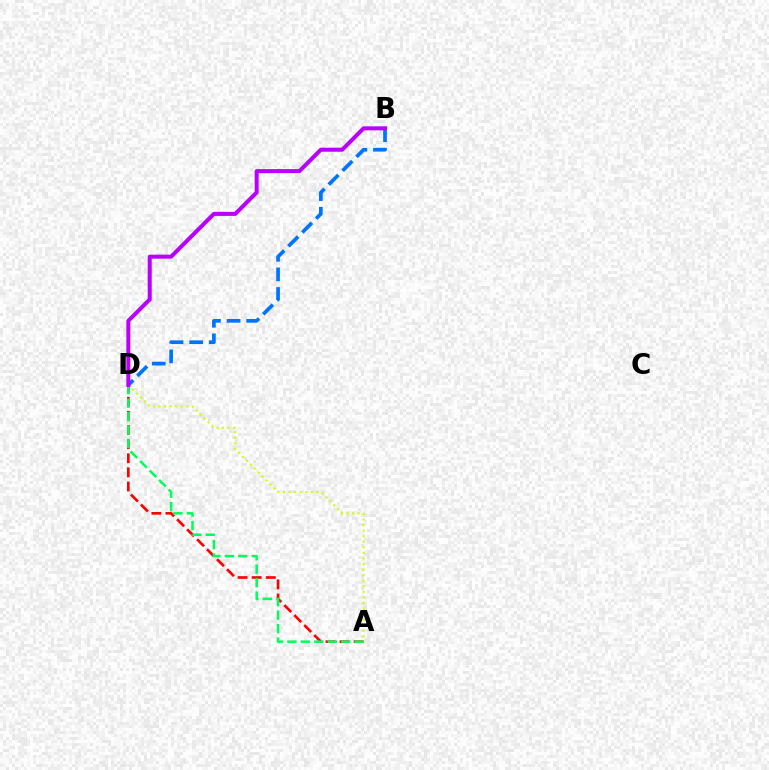{('A', 'D'): [{'color': '#ff0000', 'line_style': 'dashed', 'thickness': 1.92}, {'color': '#d1ff00', 'line_style': 'dotted', 'thickness': 1.51}, {'color': '#00ff5c', 'line_style': 'dashed', 'thickness': 1.83}], ('B', 'D'): [{'color': '#0074ff', 'line_style': 'dashed', 'thickness': 2.66}, {'color': '#b900ff', 'line_style': 'solid', 'thickness': 2.89}]}